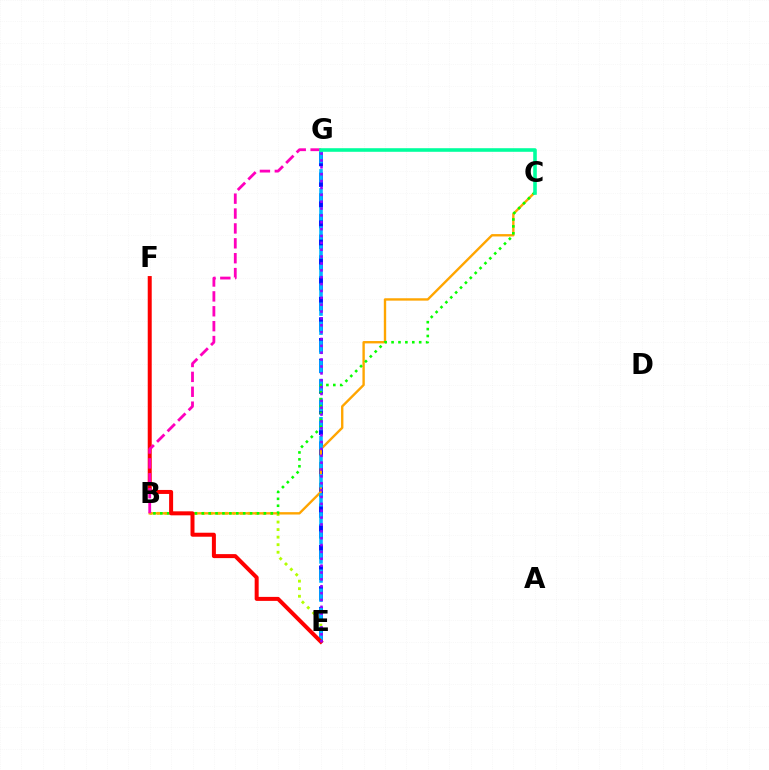{('B', 'E'): [{'color': '#b3ff00', 'line_style': 'dotted', 'thickness': 2.05}], ('E', 'G'): [{'color': '#0010ff', 'line_style': 'dashed', 'thickness': 2.81}, {'color': '#00b5ff', 'line_style': 'dashed', 'thickness': 2.59}, {'color': '#9b00ff', 'line_style': 'dotted', 'thickness': 1.87}], ('B', 'C'): [{'color': '#ffa500', 'line_style': 'solid', 'thickness': 1.71}, {'color': '#08ff00', 'line_style': 'dotted', 'thickness': 1.88}], ('E', 'F'): [{'color': '#ff0000', 'line_style': 'solid', 'thickness': 2.88}], ('B', 'G'): [{'color': '#ff00bd', 'line_style': 'dashed', 'thickness': 2.02}], ('C', 'G'): [{'color': '#00ff9d', 'line_style': 'solid', 'thickness': 2.58}]}